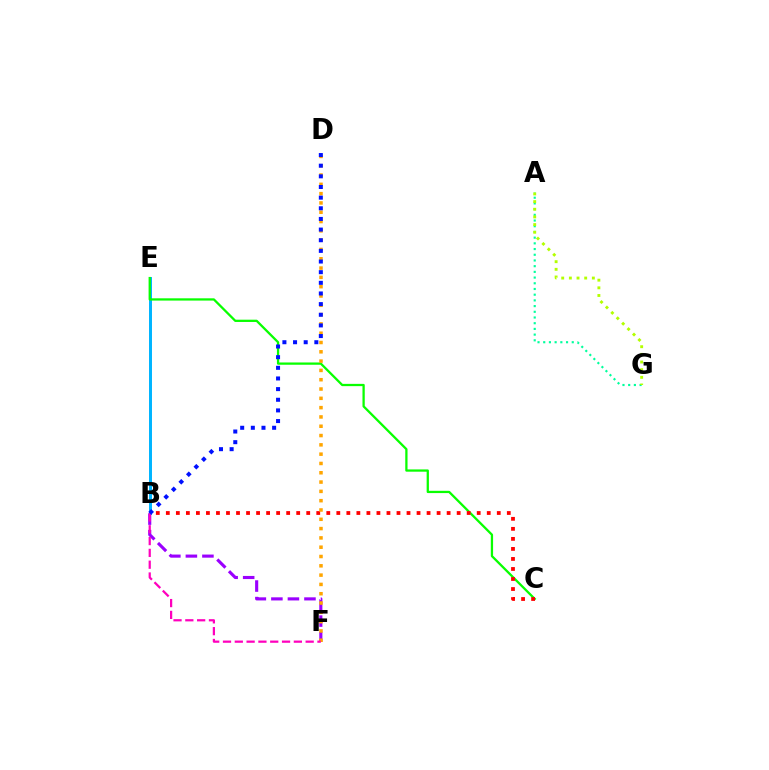{('B', 'E'): [{'color': '#00b5ff', 'line_style': 'solid', 'thickness': 2.14}], ('C', 'E'): [{'color': '#08ff00', 'line_style': 'solid', 'thickness': 1.64}], ('A', 'G'): [{'color': '#00ff9d', 'line_style': 'dotted', 'thickness': 1.55}, {'color': '#b3ff00', 'line_style': 'dotted', 'thickness': 2.08}], ('B', 'C'): [{'color': '#ff0000', 'line_style': 'dotted', 'thickness': 2.72}], ('B', 'F'): [{'color': '#9b00ff', 'line_style': 'dashed', 'thickness': 2.25}, {'color': '#ff00bd', 'line_style': 'dashed', 'thickness': 1.6}], ('D', 'F'): [{'color': '#ffa500', 'line_style': 'dotted', 'thickness': 2.53}], ('B', 'D'): [{'color': '#0010ff', 'line_style': 'dotted', 'thickness': 2.89}]}